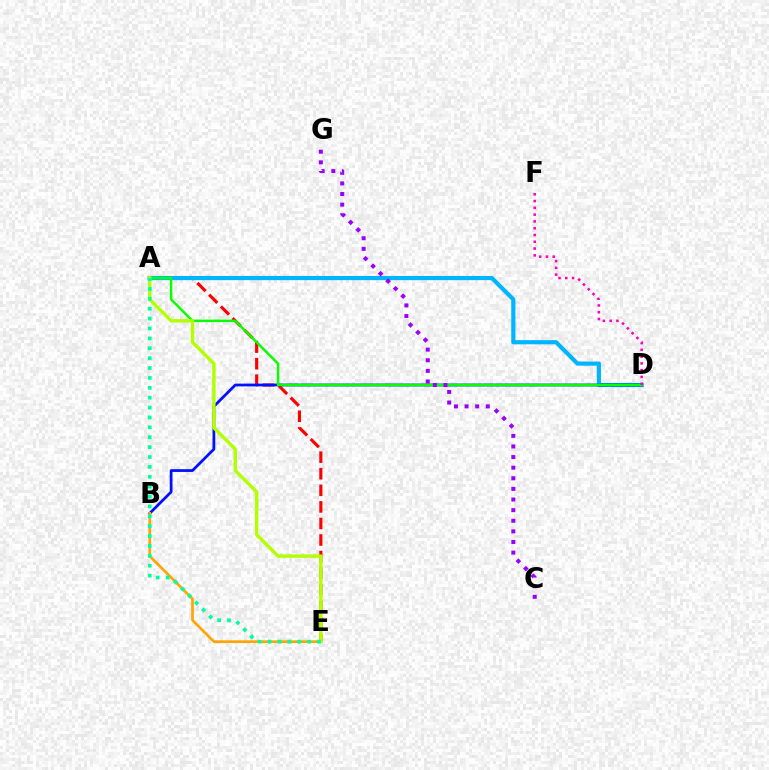{('A', 'E'): [{'color': '#ff0000', 'line_style': 'dashed', 'thickness': 2.25}, {'color': '#b3ff00', 'line_style': 'solid', 'thickness': 2.45}, {'color': '#00ff9d', 'line_style': 'dotted', 'thickness': 2.69}], ('A', 'D'): [{'color': '#00b5ff', 'line_style': 'solid', 'thickness': 2.99}, {'color': '#08ff00', 'line_style': 'solid', 'thickness': 1.77}], ('B', 'D'): [{'color': '#0010ff', 'line_style': 'solid', 'thickness': 1.98}], ('B', 'E'): [{'color': '#ffa500', 'line_style': 'solid', 'thickness': 1.92}], ('D', 'F'): [{'color': '#ff00bd', 'line_style': 'dotted', 'thickness': 1.84}], ('C', 'G'): [{'color': '#9b00ff', 'line_style': 'dotted', 'thickness': 2.88}]}